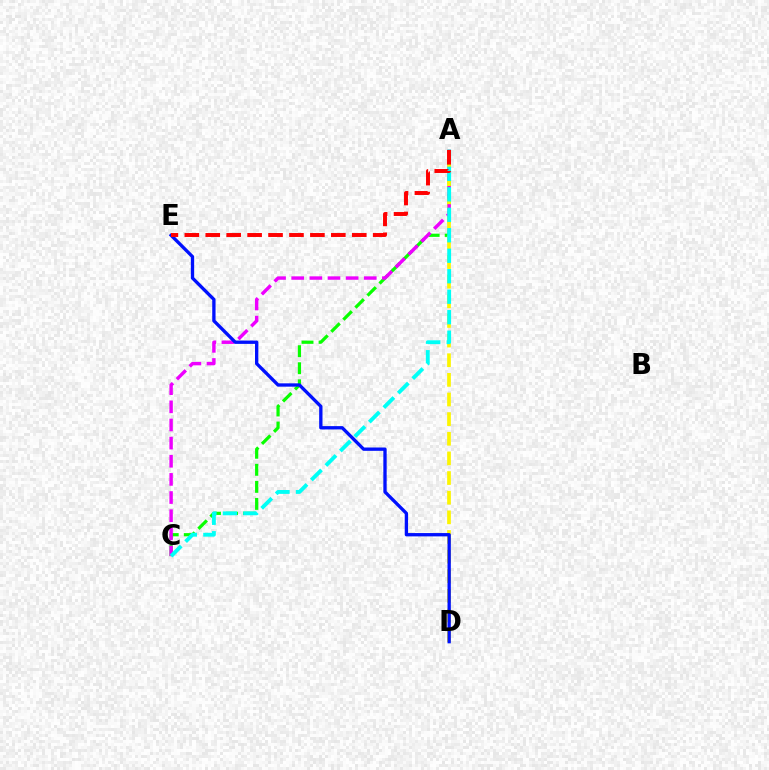{('A', 'C'): [{'color': '#08ff00', 'line_style': 'dashed', 'thickness': 2.32}, {'color': '#ee00ff', 'line_style': 'dashed', 'thickness': 2.47}, {'color': '#00fff6', 'line_style': 'dashed', 'thickness': 2.78}], ('A', 'D'): [{'color': '#fcf500', 'line_style': 'dashed', 'thickness': 2.67}], ('D', 'E'): [{'color': '#0010ff', 'line_style': 'solid', 'thickness': 2.39}], ('A', 'E'): [{'color': '#ff0000', 'line_style': 'dashed', 'thickness': 2.84}]}